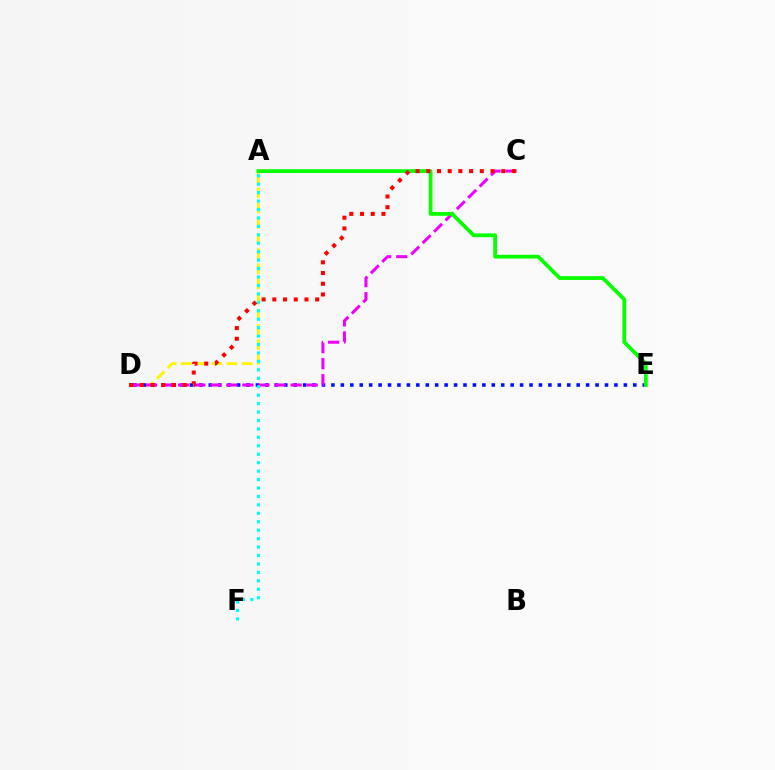{('A', 'D'): [{'color': '#fcf500', 'line_style': 'dashed', 'thickness': 2.06}], ('D', 'E'): [{'color': '#0010ff', 'line_style': 'dotted', 'thickness': 2.56}], ('C', 'D'): [{'color': '#ee00ff', 'line_style': 'dashed', 'thickness': 2.18}, {'color': '#ff0000', 'line_style': 'dotted', 'thickness': 2.91}], ('A', 'F'): [{'color': '#00fff6', 'line_style': 'dotted', 'thickness': 2.29}], ('A', 'E'): [{'color': '#08ff00', 'line_style': 'solid', 'thickness': 2.72}]}